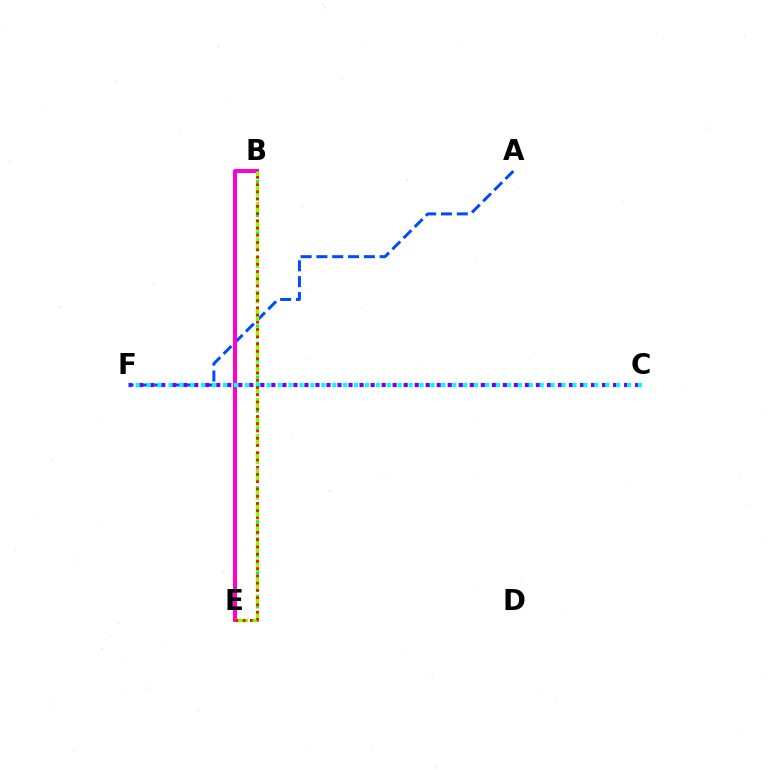{('A', 'F'): [{'color': '#004bff', 'line_style': 'dashed', 'thickness': 2.15}], ('B', 'E'): [{'color': '#00ff39', 'line_style': 'dotted', 'thickness': 2.31}, {'color': '#ffbd00', 'line_style': 'dashed', 'thickness': 1.76}, {'color': '#ff00cf', 'line_style': 'solid', 'thickness': 2.9}, {'color': '#84ff00', 'line_style': 'dashed', 'thickness': 2.42}, {'color': '#ff0000', 'line_style': 'dotted', 'thickness': 1.97}], ('C', 'F'): [{'color': '#7200ff', 'line_style': 'dotted', 'thickness': 2.99}, {'color': '#00fff6', 'line_style': 'dotted', 'thickness': 2.97}]}